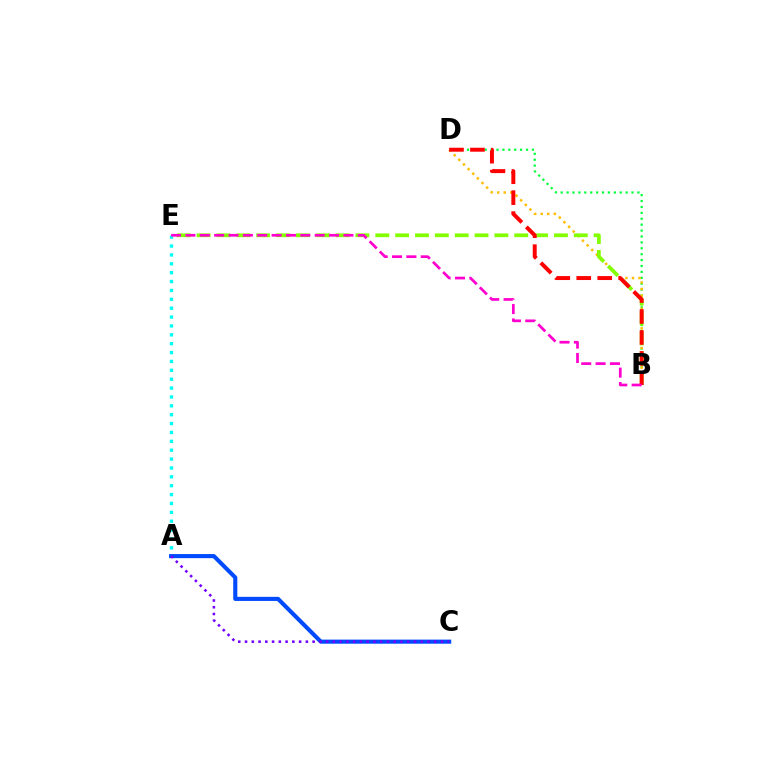{('B', 'D'): [{'color': '#00ff39', 'line_style': 'dotted', 'thickness': 1.6}, {'color': '#ffbd00', 'line_style': 'dotted', 'thickness': 1.78}, {'color': '#ff0000', 'line_style': 'dashed', 'thickness': 2.85}], ('B', 'E'): [{'color': '#84ff00', 'line_style': 'dashed', 'thickness': 2.7}, {'color': '#ff00cf', 'line_style': 'dashed', 'thickness': 1.95}], ('A', 'E'): [{'color': '#00fff6', 'line_style': 'dotted', 'thickness': 2.41}], ('A', 'C'): [{'color': '#004bff', 'line_style': 'solid', 'thickness': 2.96}, {'color': '#7200ff', 'line_style': 'dotted', 'thickness': 1.84}]}